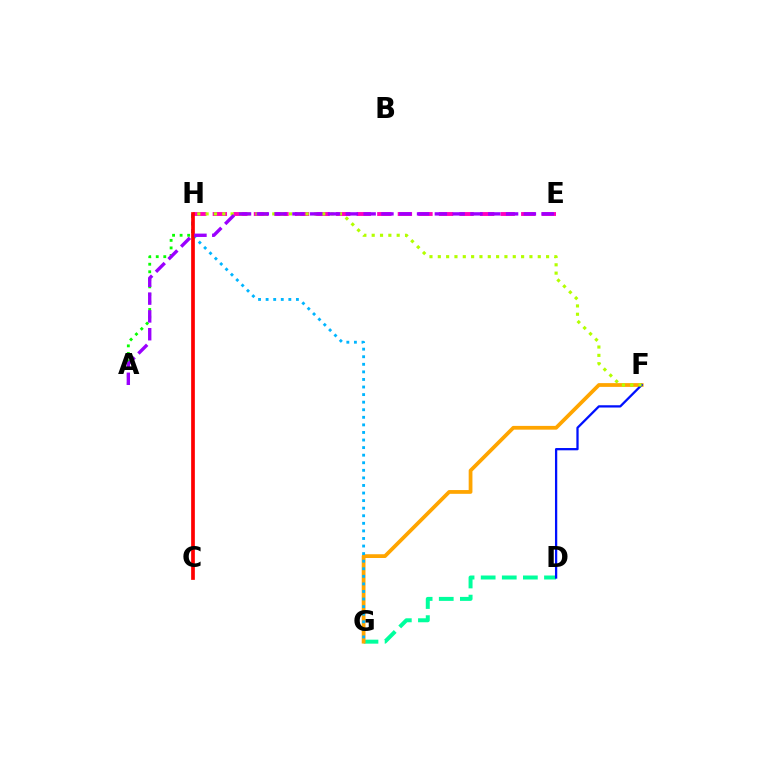{('D', 'G'): [{'color': '#00ff9d', 'line_style': 'dashed', 'thickness': 2.87}], ('A', 'H'): [{'color': '#08ff00', 'line_style': 'dotted', 'thickness': 2.05}], ('F', 'G'): [{'color': '#ffa500', 'line_style': 'solid', 'thickness': 2.71}], ('E', 'H'): [{'color': '#ff00bd', 'line_style': 'dashed', 'thickness': 2.79}], ('G', 'H'): [{'color': '#00b5ff', 'line_style': 'dotted', 'thickness': 2.06}], ('D', 'F'): [{'color': '#0010ff', 'line_style': 'solid', 'thickness': 1.64}], ('F', 'H'): [{'color': '#b3ff00', 'line_style': 'dotted', 'thickness': 2.26}], ('C', 'H'): [{'color': '#ff0000', 'line_style': 'solid', 'thickness': 2.67}], ('A', 'E'): [{'color': '#9b00ff', 'line_style': 'dashed', 'thickness': 2.42}]}